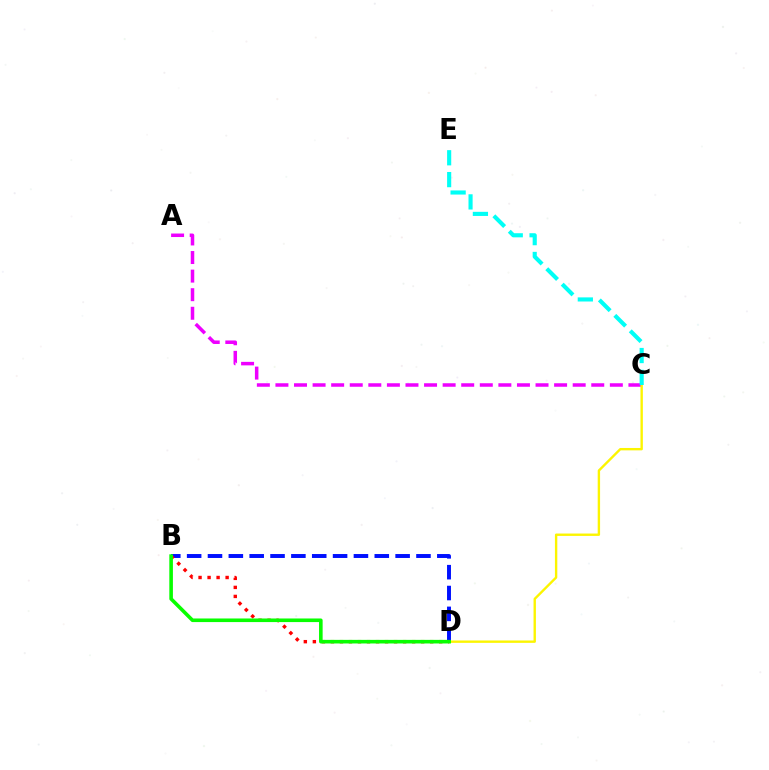{('A', 'C'): [{'color': '#ee00ff', 'line_style': 'dashed', 'thickness': 2.52}], ('B', 'D'): [{'color': '#0010ff', 'line_style': 'dashed', 'thickness': 2.83}, {'color': '#ff0000', 'line_style': 'dotted', 'thickness': 2.45}, {'color': '#08ff00', 'line_style': 'solid', 'thickness': 2.59}], ('C', 'D'): [{'color': '#fcf500', 'line_style': 'solid', 'thickness': 1.71}], ('C', 'E'): [{'color': '#00fff6', 'line_style': 'dashed', 'thickness': 2.97}]}